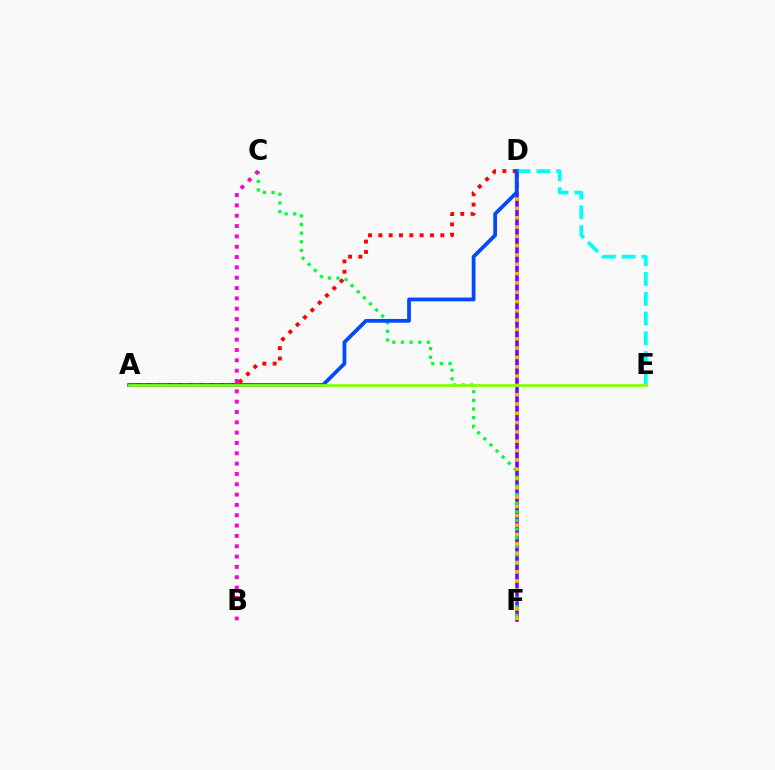{('D', 'F'): [{'color': '#7200ff', 'line_style': 'solid', 'thickness': 2.55}, {'color': '#ffbd00', 'line_style': 'dotted', 'thickness': 2.53}], ('A', 'D'): [{'color': '#ff0000', 'line_style': 'dotted', 'thickness': 2.81}, {'color': '#004bff', 'line_style': 'solid', 'thickness': 2.72}], ('D', 'E'): [{'color': '#00fff6', 'line_style': 'dashed', 'thickness': 2.69}], ('C', 'F'): [{'color': '#00ff39', 'line_style': 'dotted', 'thickness': 2.34}], ('B', 'C'): [{'color': '#ff00cf', 'line_style': 'dotted', 'thickness': 2.81}], ('A', 'E'): [{'color': '#84ff00', 'line_style': 'solid', 'thickness': 1.96}]}